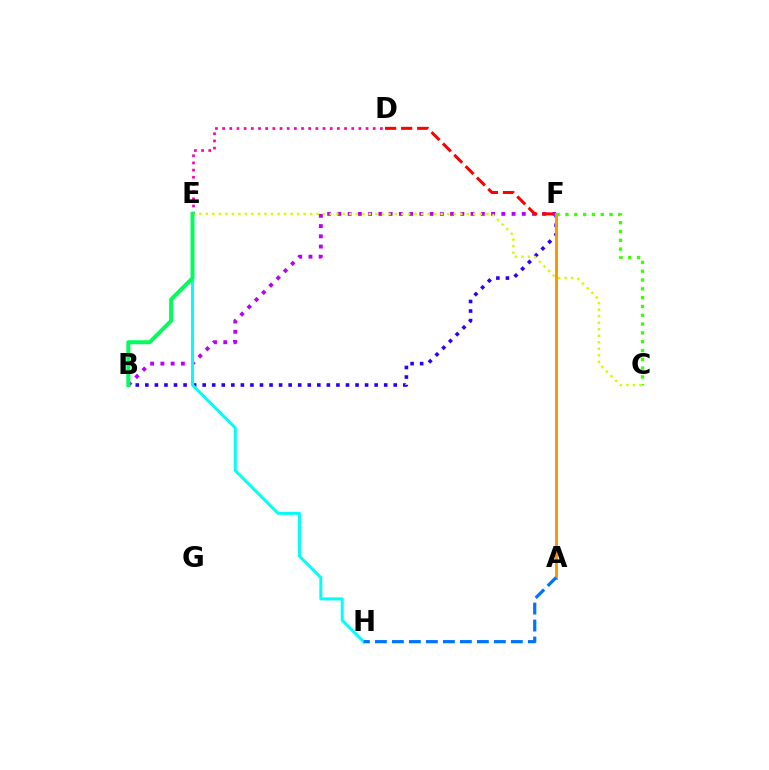{('B', 'F'): [{'color': '#2500ff', 'line_style': 'dotted', 'thickness': 2.6}, {'color': '#b900ff', 'line_style': 'dotted', 'thickness': 2.78}], ('D', 'E'): [{'color': '#ff00ac', 'line_style': 'dotted', 'thickness': 1.95}], ('A', 'F'): [{'color': '#ff9400', 'line_style': 'solid', 'thickness': 2.1}], ('C', 'F'): [{'color': '#3dff00', 'line_style': 'dotted', 'thickness': 2.39}], ('C', 'E'): [{'color': '#d1ff00', 'line_style': 'dotted', 'thickness': 1.77}], ('E', 'H'): [{'color': '#00fff6', 'line_style': 'solid', 'thickness': 2.15}], ('A', 'H'): [{'color': '#0074ff', 'line_style': 'dashed', 'thickness': 2.31}], ('D', 'F'): [{'color': '#ff0000', 'line_style': 'dashed', 'thickness': 2.18}], ('B', 'E'): [{'color': '#00ff5c', 'line_style': 'solid', 'thickness': 2.86}]}